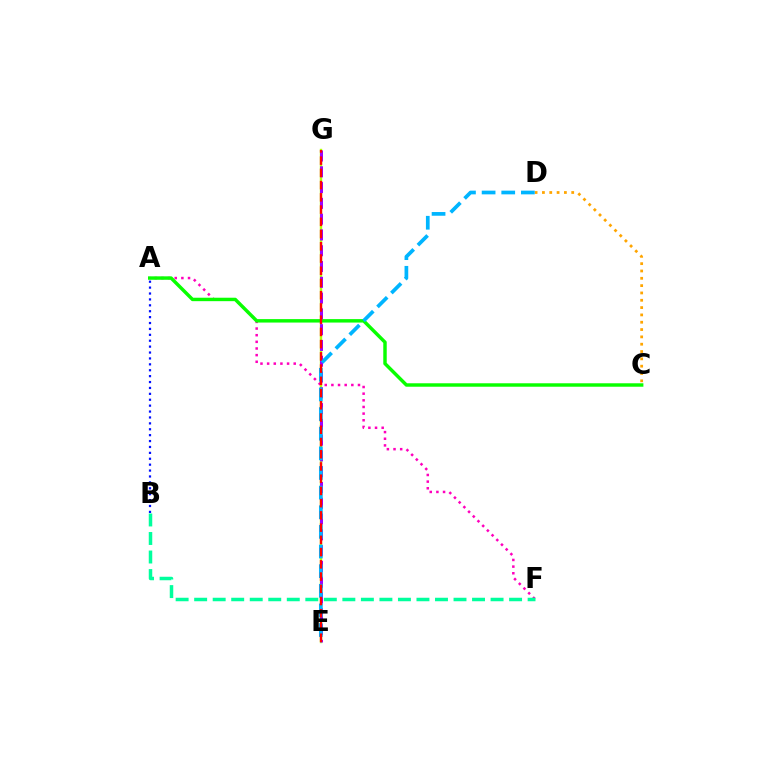{('E', 'G'): [{'color': '#b3ff00', 'line_style': 'solid', 'thickness': 1.72}, {'color': '#9b00ff', 'line_style': 'dashed', 'thickness': 2.14}, {'color': '#ff0000', 'line_style': 'dashed', 'thickness': 1.66}], ('A', 'F'): [{'color': '#ff00bd', 'line_style': 'dotted', 'thickness': 1.81}], ('C', 'D'): [{'color': '#ffa500', 'line_style': 'dotted', 'thickness': 1.99}], ('A', 'B'): [{'color': '#0010ff', 'line_style': 'dotted', 'thickness': 1.6}], ('A', 'C'): [{'color': '#08ff00', 'line_style': 'solid', 'thickness': 2.48}], ('D', 'E'): [{'color': '#00b5ff', 'line_style': 'dashed', 'thickness': 2.67}], ('B', 'F'): [{'color': '#00ff9d', 'line_style': 'dashed', 'thickness': 2.52}]}